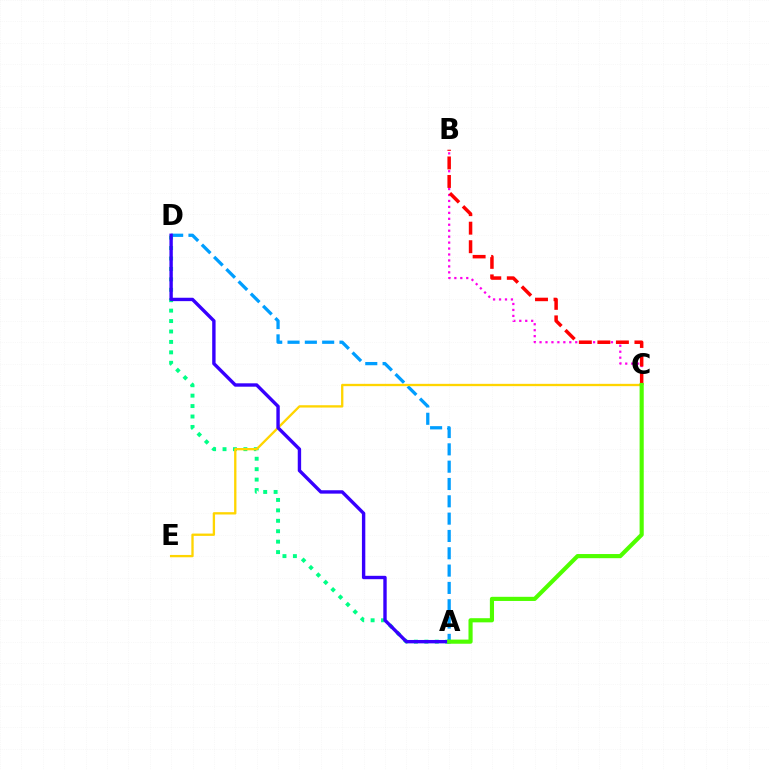{('A', 'D'): [{'color': '#00ff86', 'line_style': 'dotted', 'thickness': 2.83}, {'color': '#009eff', 'line_style': 'dashed', 'thickness': 2.35}, {'color': '#3700ff', 'line_style': 'solid', 'thickness': 2.44}], ('B', 'C'): [{'color': '#ff00ed', 'line_style': 'dotted', 'thickness': 1.62}, {'color': '#ff0000', 'line_style': 'dashed', 'thickness': 2.52}], ('C', 'E'): [{'color': '#ffd500', 'line_style': 'solid', 'thickness': 1.67}], ('A', 'C'): [{'color': '#4fff00', 'line_style': 'solid', 'thickness': 2.98}]}